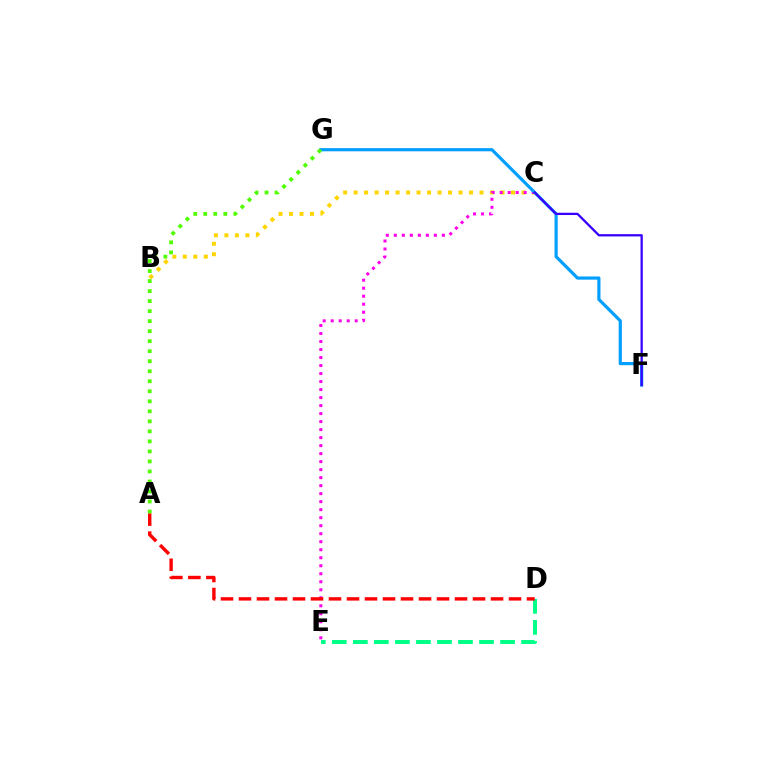{('B', 'C'): [{'color': '#ffd500', 'line_style': 'dotted', 'thickness': 2.85}], ('D', 'E'): [{'color': '#00ff86', 'line_style': 'dashed', 'thickness': 2.86}], ('C', 'E'): [{'color': '#ff00ed', 'line_style': 'dotted', 'thickness': 2.18}], ('F', 'G'): [{'color': '#009eff', 'line_style': 'solid', 'thickness': 2.28}], ('A', 'D'): [{'color': '#ff0000', 'line_style': 'dashed', 'thickness': 2.45}], ('A', 'G'): [{'color': '#4fff00', 'line_style': 'dotted', 'thickness': 2.72}], ('C', 'F'): [{'color': '#3700ff', 'line_style': 'solid', 'thickness': 1.64}]}